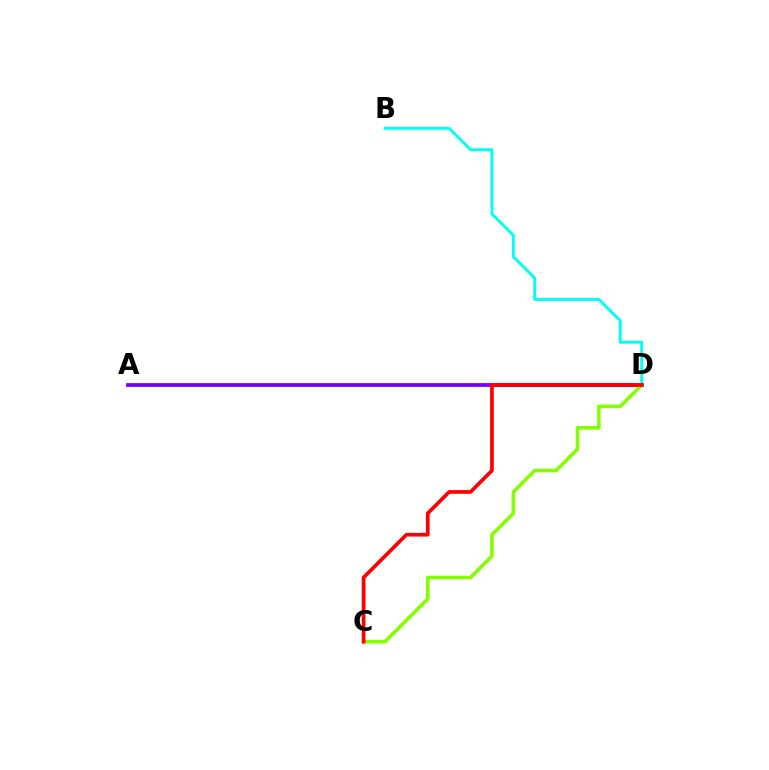{('A', 'D'): [{'color': '#7200ff', 'line_style': 'solid', 'thickness': 2.71}], ('C', 'D'): [{'color': '#84ff00', 'line_style': 'solid', 'thickness': 2.57}, {'color': '#ff0000', 'line_style': 'solid', 'thickness': 2.67}], ('B', 'D'): [{'color': '#00fff6', 'line_style': 'solid', 'thickness': 2.09}]}